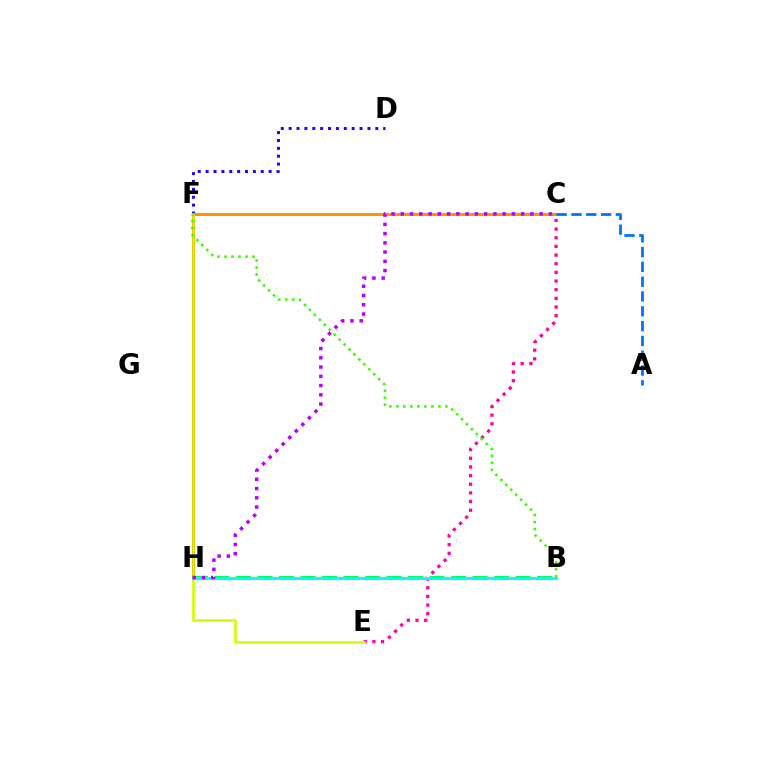{('C', 'F'): [{'color': '#ff9400', 'line_style': 'solid', 'thickness': 2.16}], ('D', 'F'): [{'color': '#2500ff', 'line_style': 'dotted', 'thickness': 2.14}], ('B', 'H'): [{'color': '#00ff5c', 'line_style': 'dashed', 'thickness': 2.92}, {'color': '#00fff6', 'line_style': 'solid', 'thickness': 2.13}], ('F', 'H'): [{'color': '#ff0000', 'line_style': 'solid', 'thickness': 2.14}], ('C', 'E'): [{'color': '#ff00ac', 'line_style': 'dotted', 'thickness': 2.35}], ('E', 'F'): [{'color': '#d1ff00', 'line_style': 'solid', 'thickness': 1.89}], ('A', 'C'): [{'color': '#0074ff', 'line_style': 'dashed', 'thickness': 2.01}], ('B', 'F'): [{'color': '#3dff00', 'line_style': 'dotted', 'thickness': 1.9}], ('C', 'H'): [{'color': '#b900ff', 'line_style': 'dotted', 'thickness': 2.51}]}